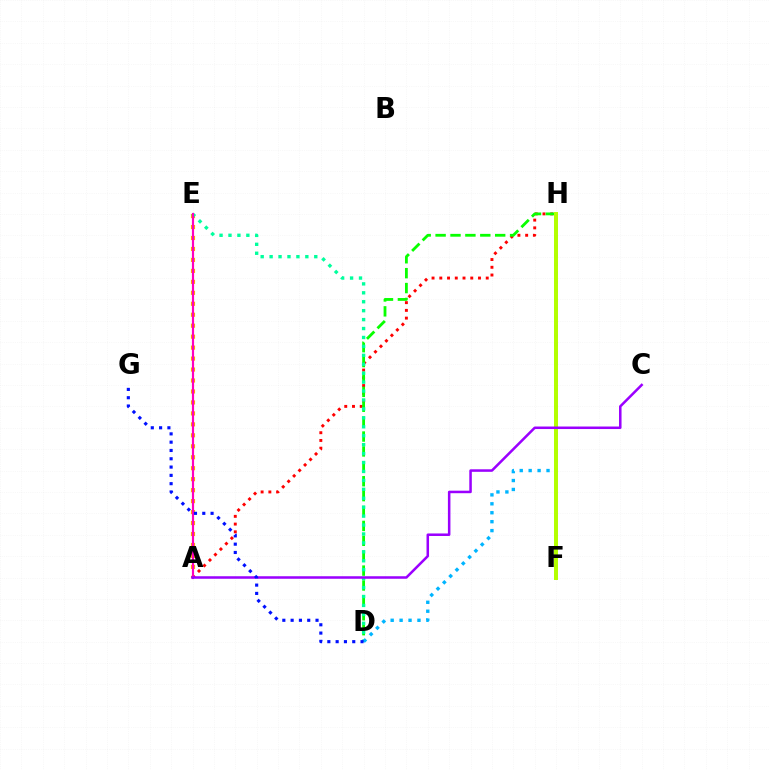{('A', 'E'): [{'color': '#ffa500', 'line_style': 'dotted', 'thickness': 2.98}, {'color': '#ff00bd', 'line_style': 'solid', 'thickness': 1.57}], ('A', 'H'): [{'color': '#ff0000', 'line_style': 'dotted', 'thickness': 2.1}], ('D', 'H'): [{'color': '#08ff00', 'line_style': 'dashed', 'thickness': 2.02}, {'color': '#00b5ff', 'line_style': 'dotted', 'thickness': 2.43}], ('D', 'E'): [{'color': '#00ff9d', 'line_style': 'dotted', 'thickness': 2.43}], ('F', 'H'): [{'color': '#b3ff00', 'line_style': 'solid', 'thickness': 2.86}], ('A', 'C'): [{'color': '#9b00ff', 'line_style': 'solid', 'thickness': 1.82}], ('D', 'G'): [{'color': '#0010ff', 'line_style': 'dotted', 'thickness': 2.26}]}